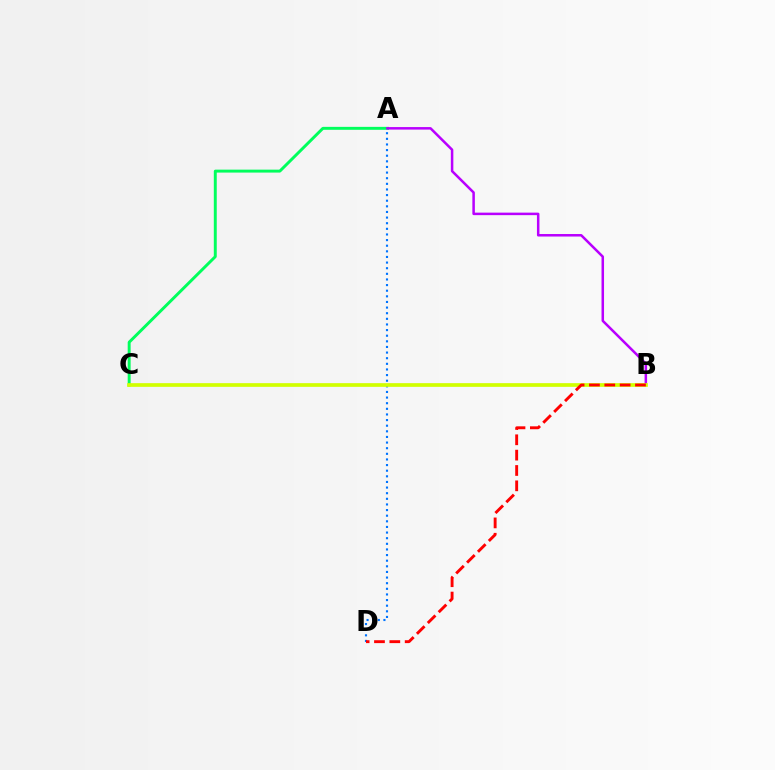{('A', 'C'): [{'color': '#00ff5c', 'line_style': 'solid', 'thickness': 2.12}], ('A', 'D'): [{'color': '#0074ff', 'line_style': 'dotted', 'thickness': 1.53}], ('A', 'B'): [{'color': '#b900ff', 'line_style': 'solid', 'thickness': 1.81}], ('B', 'C'): [{'color': '#d1ff00', 'line_style': 'solid', 'thickness': 2.66}], ('B', 'D'): [{'color': '#ff0000', 'line_style': 'dashed', 'thickness': 2.08}]}